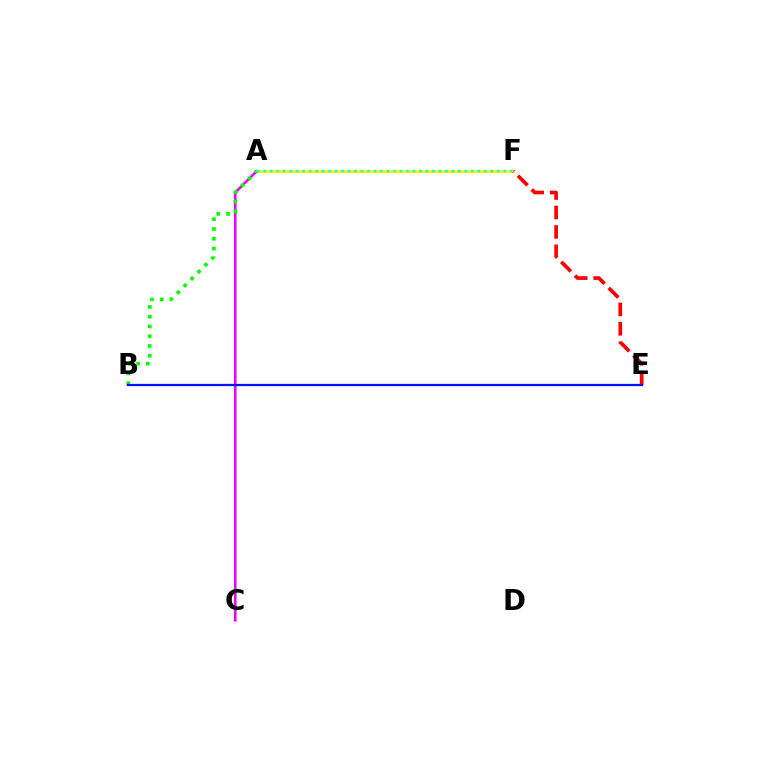{('A', 'C'): [{'color': '#ee00ff', 'line_style': 'solid', 'thickness': 1.86}], ('A', 'F'): [{'color': '#fcf500', 'line_style': 'solid', 'thickness': 2.16}, {'color': '#00fff6', 'line_style': 'dotted', 'thickness': 1.76}], ('A', 'B'): [{'color': '#08ff00', 'line_style': 'dotted', 'thickness': 2.65}], ('E', 'F'): [{'color': '#ff0000', 'line_style': 'dashed', 'thickness': 2.64}], ('B', 'E'): [{'color': '#0010ff', 'line_style': 'solid', 'thickness': 1.6}]}